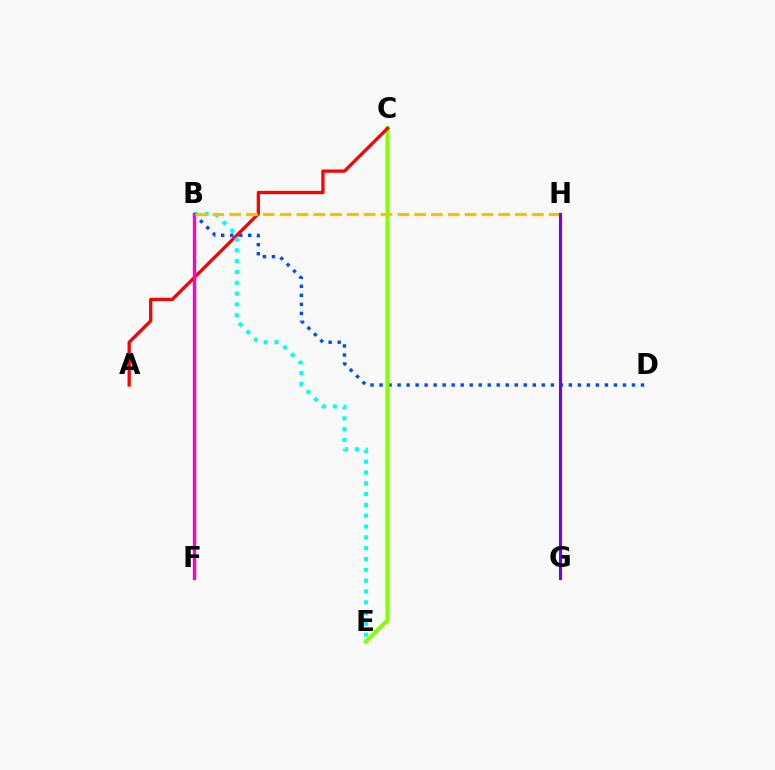{('B', 'D'): [{'color': '#004bff', 'line_style': 'dotted', 'thickness': 2.45}], ('C', 'E'): [{'color': '#84ff00', 'line_style': 'solid', 'thickness': 2.95}], ('B', 'F'): [{'color': '#00ff39', 'line_style': 'solid', 'thickness': 2.02}, {'color': '#ff00cf', 'line_style': 'solid', 'thickness': 2.42}], ('A', 'C'): [{'color': '#ff0000', 'line_style': 'solid', 'thickness': 2.35}], ('B', 'E'): [{'color': '#00fff6', 'line_style': 'dotted', 'thickness': 2.94}], ('B', 'H'): [{'color': '#ffbd00', 'line_style': 'dashed', 'thickness': 2.28}], ('G', 'H'): [{'color': '#7200ff', 'line_style': 'solid', 'thickness': 2.25}]}